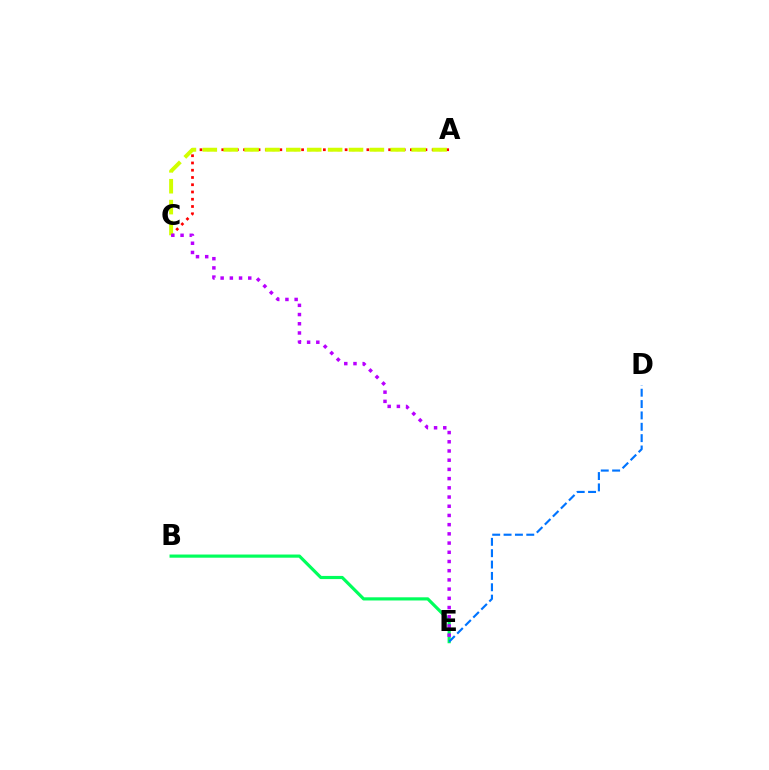{('B', 'E'): [{'color': '#00ff5c', 'line_style': 'solid', 'thickness': 2.28}], ('A', 'C'): [{'color': '#ff0000', 'line_style': 'dotted', 'thickness': 1.97}, {'color': '#d1ff00', 'line_style': 'dashed', 'thickness': 2.84}], ('D', 'E'): [{'color': '#0074ff', 'line_style': 'dashed', 'thickness': 1.54}], ('C', 'E'): [{'color': '#b900ff', 'line_style': 'dotted', 'thickness': 2.5}]}